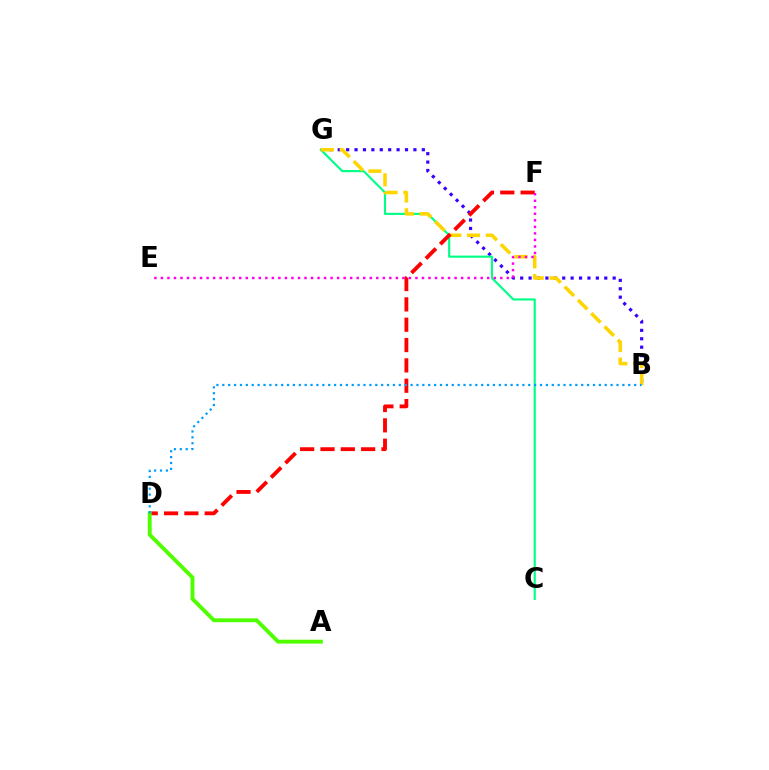{('B', 'G'): [{'color': '#3700ff', 'line_style': 'dotted', 'thickness': 2.28}, {'color': '#ffd500', 'line_style': 'dashed', 'thickness': 2.55}], ('C', 'G'): [{'color': '#00ff86', 'line_style': 'solid', 'thickness': 1.54}], ('D', 'F'): [{'color': '#ff0000', 'line_style': 'dashed', 'thickness': 2.76}], ('A', 'D'): [{'color': '#4fff00', 'line_style': 'solid', 'thickness': 2.8}], ('E', 'F'): [{'color': '#ff00ed', 'line_style': 'dotted', 'thickness': 1.77}], ('B', 'D'): [{'color': '#009eff', 'line_style': 'dotted', 'thickness': 1.6}]}